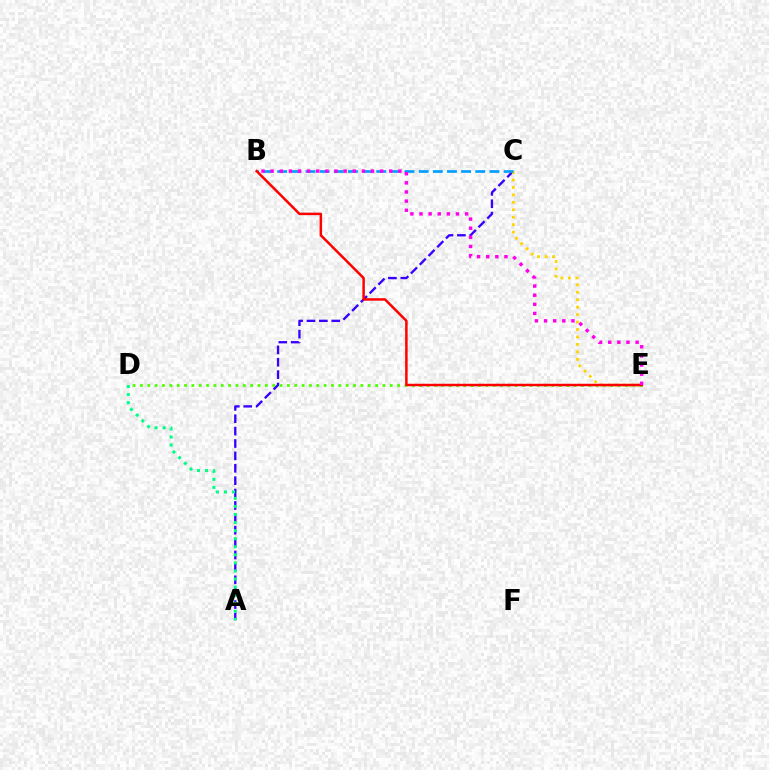{('A', 'C'): [{'color': '#3700ff', 'line_style': 'dashed', 'thickness': 1.68}], ('D', 'E'): [{'color': '#4fff00', 'line_style': 'dotted', 'thickness': 2.0}], ('A', 'D'): [{'color': '#00ff86', 'line_style': 'dotted', 'thickness': 2.19}], ('C', 'E'): [{'color': '#ffd500', 'line_style': 'dotted', 'thickness': 2.02}], ('B', 'C'): [{'color': '#009eff', 'line_style': 'dashed', 'thickness': 1.92}], ('B', 'E'): [{'color': '#ff0000', 'line_style': 'solid', 'thickness': 1.8}, {'color': '#ff00ed', 'line_style': 'dotted', 'thickness': 2.48}]}